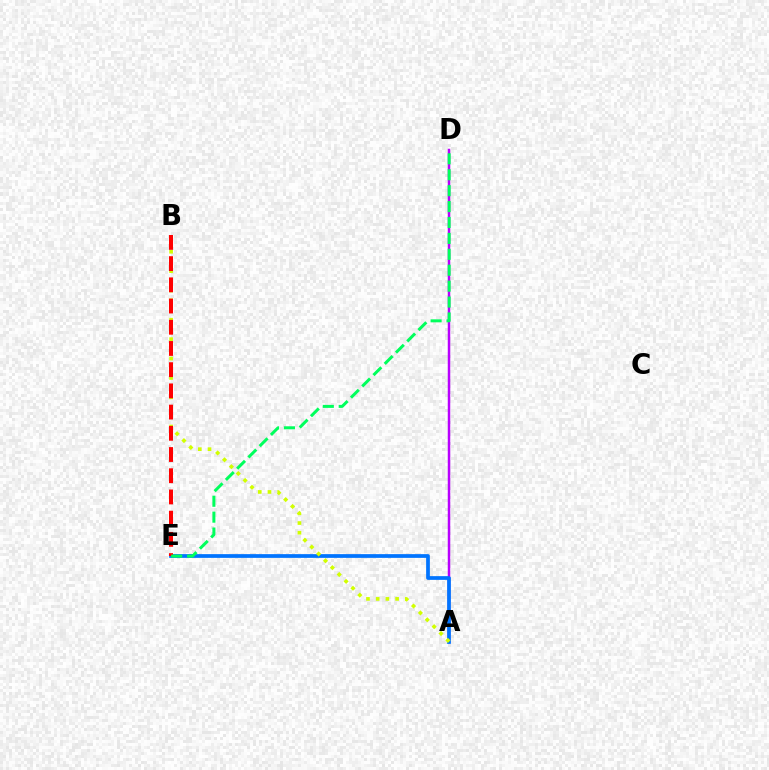{('A', 'D'): [{'color': '#b900ff', 'line_style': 'solid', 'thickness': 1.79}], ('A', 'E'): [{'color': '#0074ff', 'line_style': 'solid', 'thickness': 2.69}], ('A', 'B'): [{'color': '#d1ff00', 'line_style': 'dotted', 'thickness': 2.64}], ('B', 'E'): [{'color': '#ff0000', 'line_style': 'dashed', 'thickness': 2.88}], ('D', 'E'): [{'color': '#00ff5c', 'line_style': 'dashed', 'thickness': 2.16}]}